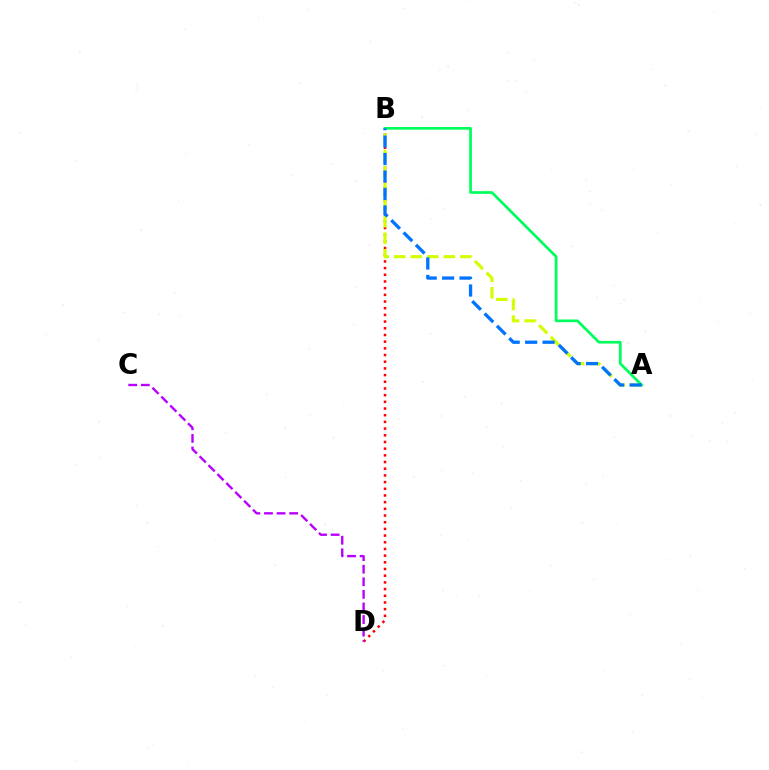{('B', 'D'): [{'color': '#ff0000', 'line_style': 'dotted', 'thickness': 1.82}], ('A', 'B'): [{'color': '#d1ff00', 'line_style': 'dashed', 'thickness': 2.25}, {'color': '#00ff5c', 'line_style': 'solid', 'thickness': 1.96}, {'color': '#0074ff', 'line_style': 'dashed', 'thickness': 2.37}], ('C', 'D'): [{'color': '#b900ff', 'line_style': 'dashed', 'thickness': 1.71}]}